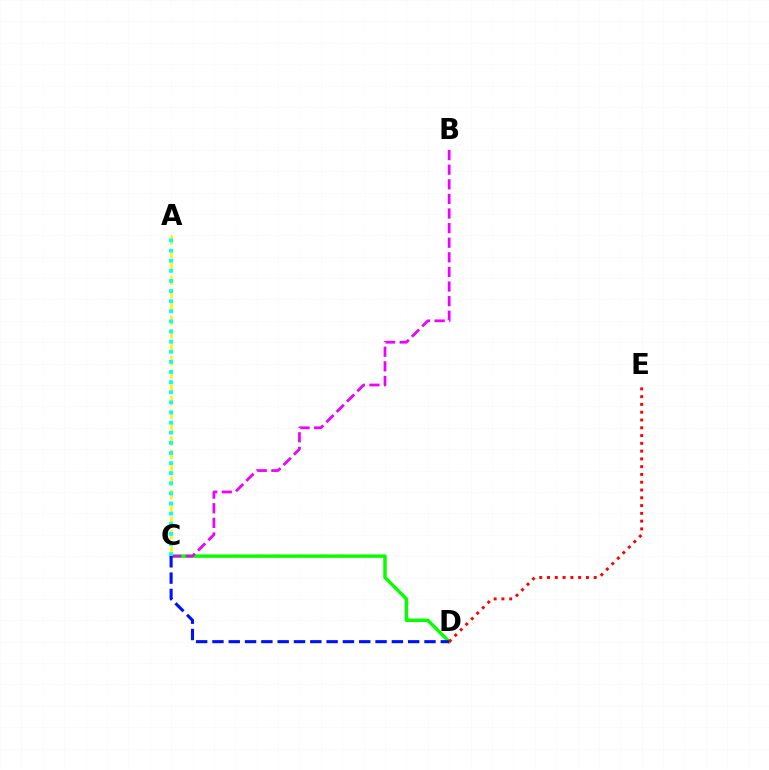{('C', 'D'): [{'color': '#08ff00', 'line_style': 'solid', 'thickness': 2.48}, {'color': '#0010ff', 'line_style': 'dashed', 'thickness': 2.22}], ('A', 'C'): [{'color': '#fcf500', 'line_style': 'dashed', 'thickness': 1.82}, {'color': '#00fff6', 'line_style': 'dotted', 'thickness': 2.75}], ('B', 'C'): [{'color': '#ee00ff', 'line_style': 'dashed', 'thickness': 1.98}], ('D', 'E'): [{'color': '#ff0000', 'line_style': 'dotted', 'thickness': 2.11}]}